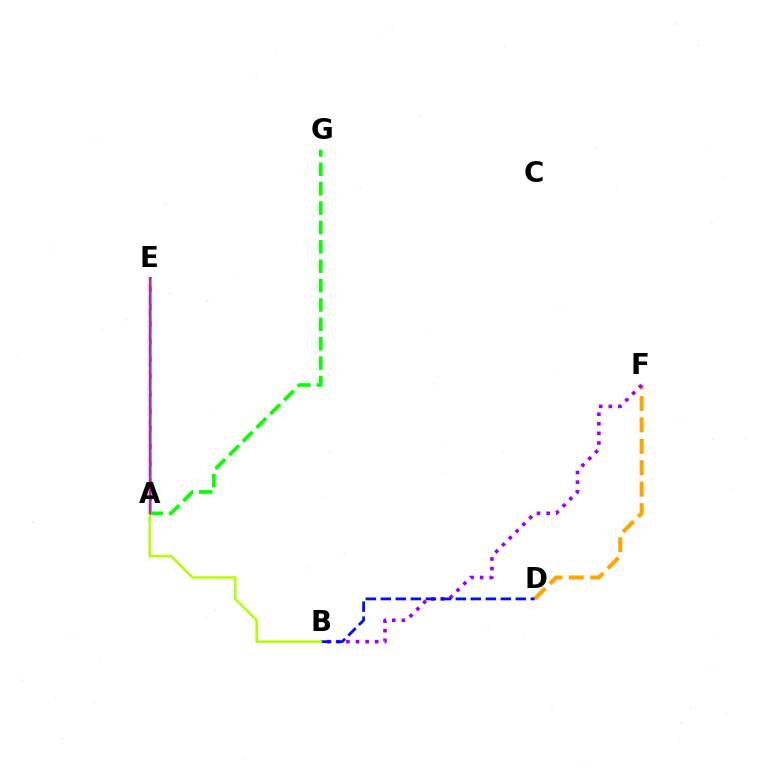{('A', 'E'): [{'color': '#00b5ff', 'line_style': 'solid', 'thickness': 2.13}, {'color': '#ff0000', 'line_style': 'dashed', 'thickness': 1.66}, {'color': '#00ff9d', 'line_style': 'dashed', 'thickness': 2.37}, {'color': '#ff00bd', 'line_style': 'solid', 'thickness': 1.52}], ('D', 'F'): [{'color': '#ffa500', 'line_style': 'dashed', 'thickness': 2.91}], ('B', 'F'): [{'color': '#9b00ff', 'line_style': 'dotted', 'thickness': 2.61}], ('B', 'D'): [{'color': '#0010ff', 'line_style': 'dashed', 'thickness': 2.04}], ('A', 'B'): [{'color': '#b3ff00', 'line_style': 'solid', 'thickness': 1.81}], ('A', 'G'): [{'color': '#08ff00', 'line_style': 'dashed', 'thickness': 2.63}]}